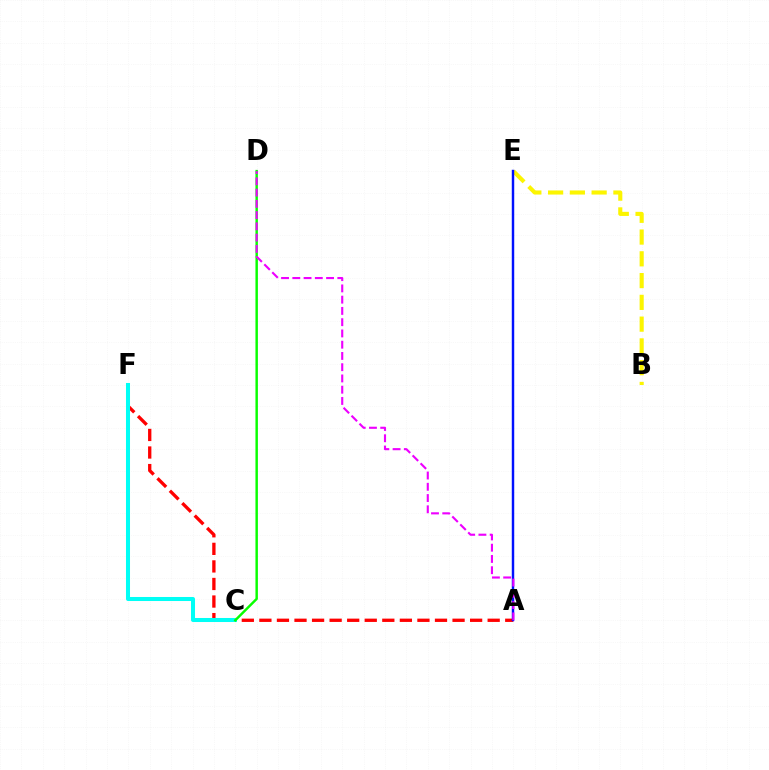{('A', 'F'): [{'color': '#ff0000', 'line_style': 'dashed', 'thickness': 2.39}], ('C', 'F'): [{'color': '#00fff6', 'line_style': 'solid', 'thickness': 2.9}], ('B', 'E'): [{'color': '#fcf500', 'line_style': 'dashed', 'thickness': 2.96}], ('C', 'D'): [{'color': '#08ff00', 'line_style': 'solid', 'thickness': 1.77}], ('A', 'E'): [{'color': '#0010ff', 'line_style': 'solid', 'thickness': 1.76}], ('A', 'D'): [{'color': '#ee00ff', 'line_style': 'dashed', 'thickness': 1.53}]}